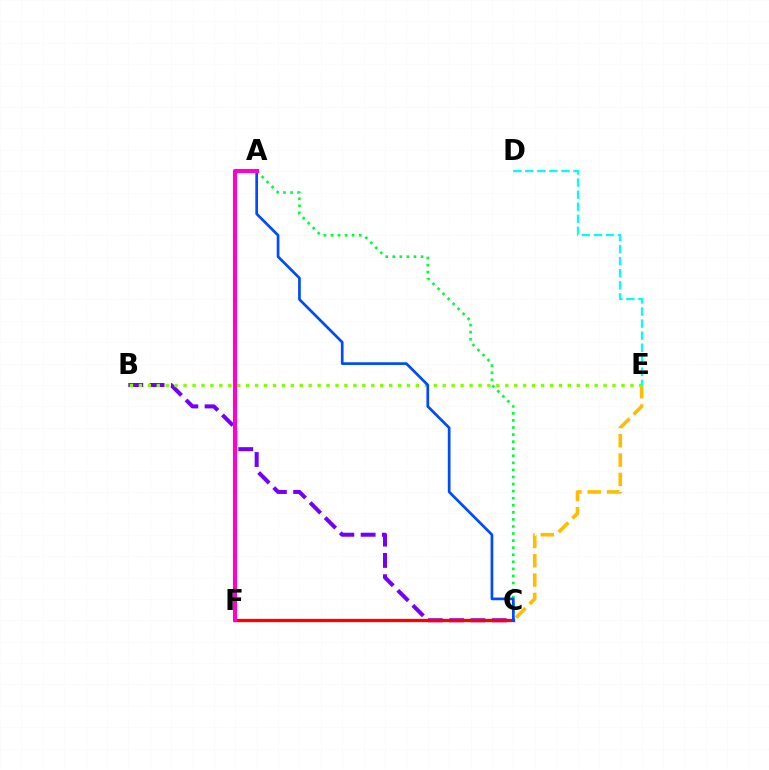{('C', 'E'): [{'color': '#ffbd00', 'line_style': 'dashed', 'thickness': 2.62}], ('B', 'C'): [{'color': '#7200ff', 'line_style': 'dashed', 'thickness': 2.89}], ('A', 'C'): [{'color': '#00ff39', 'line_style': 'dotted', 'thickness': 1.92}, {'color': '#004bff', 'line_style': 'solid', 'thickness': 1.95}], ('B', 'E'): [{'color': '#84ff00', 'line_style': 'dotted', 'thickness': 2.43}], ('C', 'F'): [{'color': '#ff0000', 'line_style': 'solid', 'thickness': 2.4}], ('A', 'F'): [{'color': '#ff00cf', 'line_style': 'solid', 'thickness': 2.93}], ('D', 'E'): [{'color': '#00fff6', 'line_style': 'dashed', 'thickness': 1.64}]}